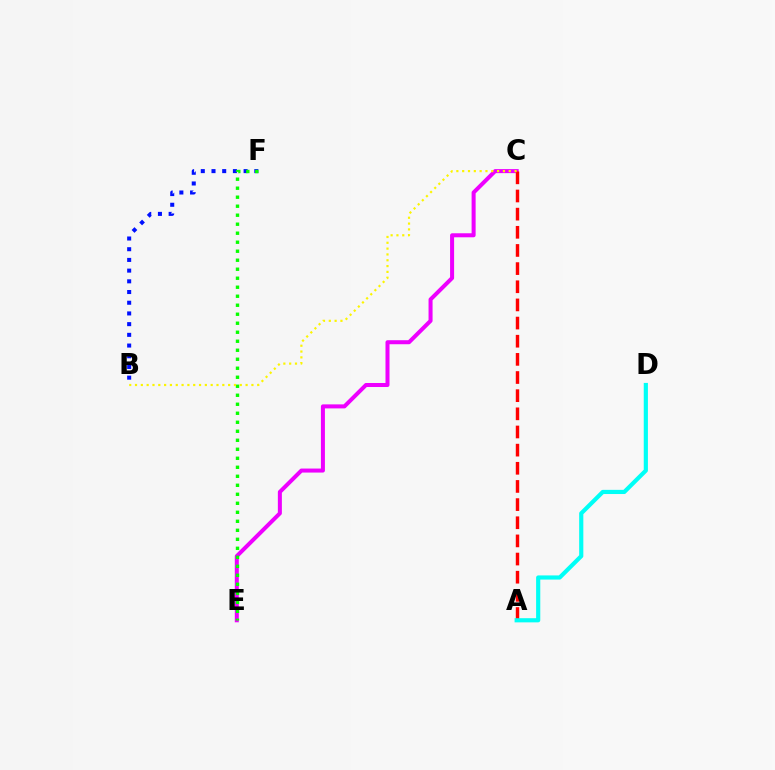{('C', 'E'): [{'color': '#ee00ff', 'line_style': 'solid', 'thickness': 2.89}], ('B', 'F'): [{'color': '#0010ff', 'line_style': 'dotted', 'thickness': 2.91}], ('E', 'F'): [{'color': '#08ff00', 'line_style': 'dotted', 'thickness': 2.45}], ('A', 'C'): [{'color': '#ff0000', 'line_style': 'dashed', 'thickness': 2.47}], ('B', 'C'): [{'color': '#fcf500', 'line_style': 'dotted', 'thickness': 1.58}], ('A', 'D'): [{'color': '#00fff6', 'line_style': 'solid', 'thickness': 3.0}]}